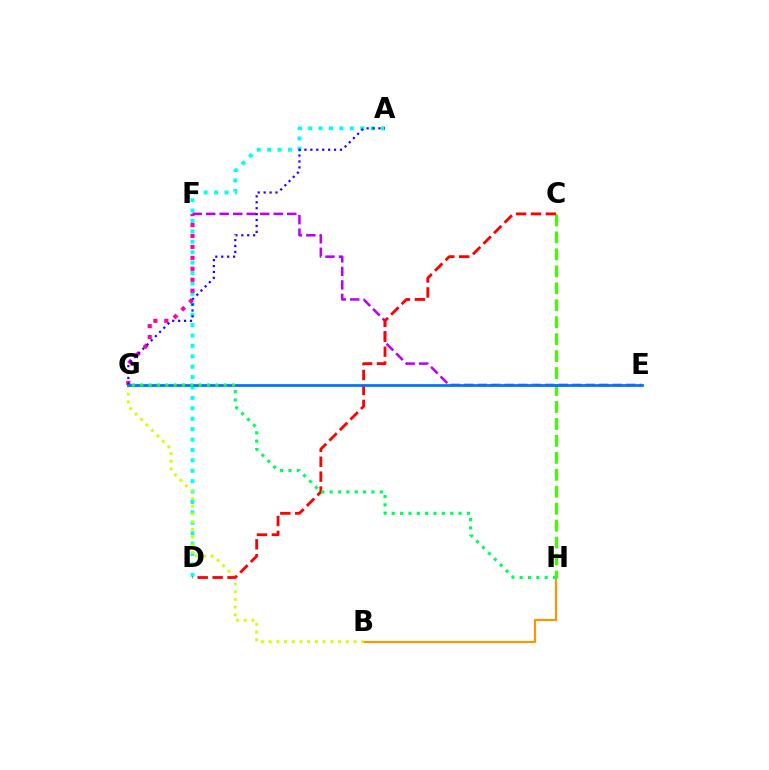{('A', 'D'): [{'color': '#00fff6', 'line_style': 'dotted', 'thickness': 2.83}], ('B', 'H'): [{'color': '#ff9400', 'line_style': 'solid', 'thickness': 1.54}], ('F', 'G'): [{'color': '#ff00ac', 'line_style': 'dotted', 'thickness': 2.97}], ('C', 'H'): [{'color': '#3dff00', 'line_style': 'dashed', 'thickness': 2.3}], ('E', 'F'): [{'color': '#b900ff', 'line_style': 'dashed', 'thickness': 1.83}], ('B', 'G'): [{'color': '#d1ff00', 'line_style': 'dotted', 'thickness': 2.09}], ('A', 'G'): [{'color': '#2500ff', 'line_style': 'dotted', 'thickness': 1.61}], ('C', 'D'): [{'color': '#ff0000', 'line_style': 'dashed', 'thickness': 2.03}], ('E', 'G'): [{'color': '#0074ff', 'line_style': 'solid', 'thickness': 1.98}], ('G', 'H'): [{'color': '#00ff5c', 'line_style': 'dotted', 'thickness': 2.27}]}